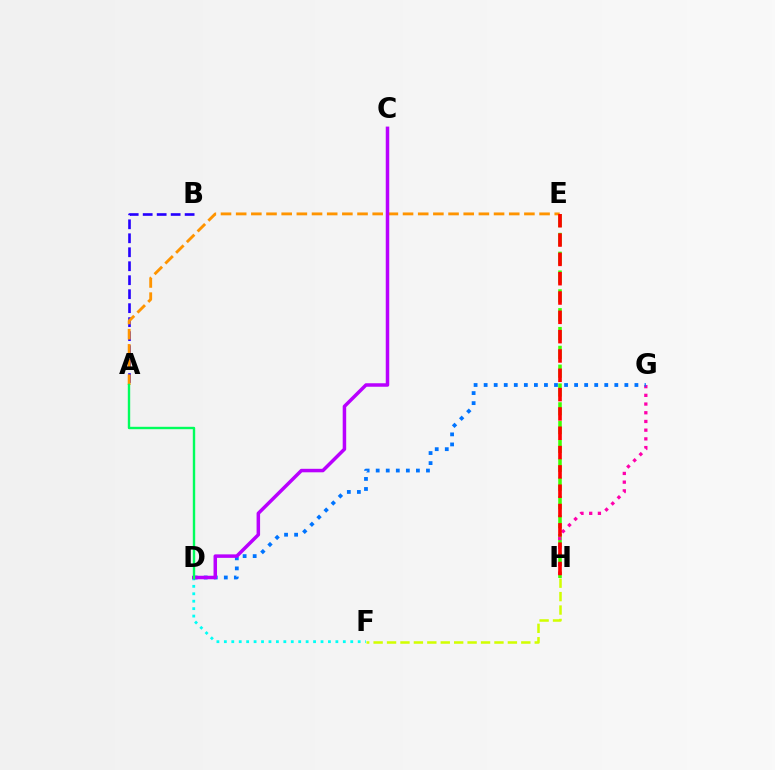{('A', 'B'): [{'color': '#2500ff', 'line_style': 'dashed', 'thickness': 1.9}], ('E', 'H'): [{'color': '#3dff00', 'line_style': 'dashed', 'thickness': 2.56}, {'color': '#ff0000', 'line_style': 'dashed', 'thickness': 2.62}], ('A', 'E'): [{'color': '#ff9400', 'line_style': 'dashed', 'thickness': 2.06}], ('G', 'H'): [{'color': '#ff00ac', 'line_style': 'dotted', 'thickness': 2.37}], ('F', 'H'): [{'color': '#d1ff00', 'line_style': 'dashed', 'thickness': 1.82}], ('D', 'F'): [{'color': '#00fff6', 'line_style': 'dotted', 'thickness': 2.02}], ('D', 'G'): [{'color': '#0074ff', 'line_style': 'dotted', 'thickness': 2.73}], ('C', 'D'): [{'color': '#b900ff', 'line_style': 'solid', 'thickness': 2.52}], ('A', 'D'): [{'color': '#00ff5c', 'line_style': 'solid', 'thickness': 1.72}]}